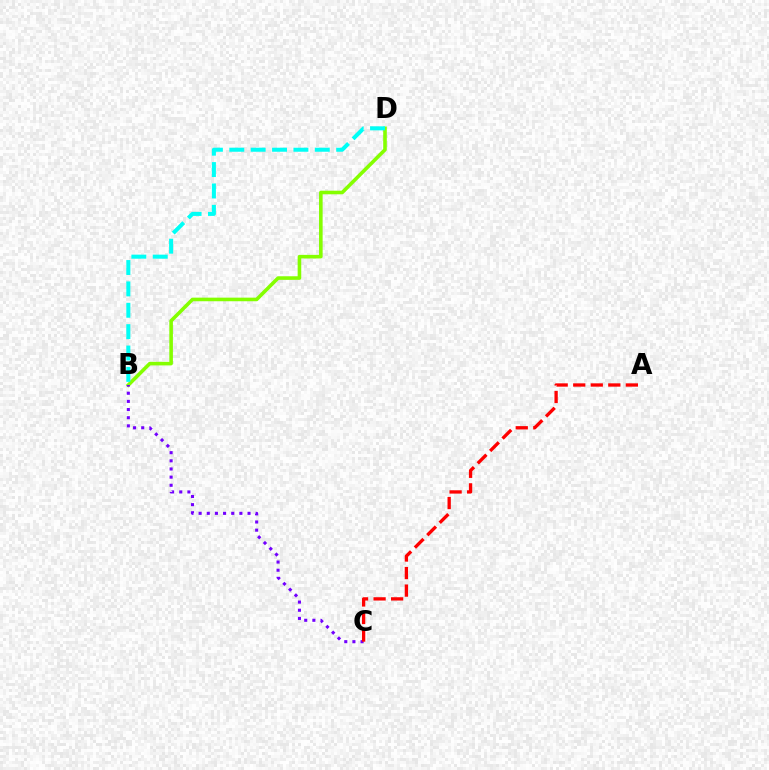{('B', 'D'): [{'color': '#84ff00', 'line_style': 'solid', 'thickness': 2.59}, {'color': '#00fff6', 'line_style': 'dashed', 'thickness': 2.9}], ('B', 'C'): [{'color': '#7200ff', 'line_style': 'dotted', 'thickness': 2.21}], ('A', 'C'): [{'color': '#ff0000', 'line_style': 'dashed', 'thickness': 2.38}]}